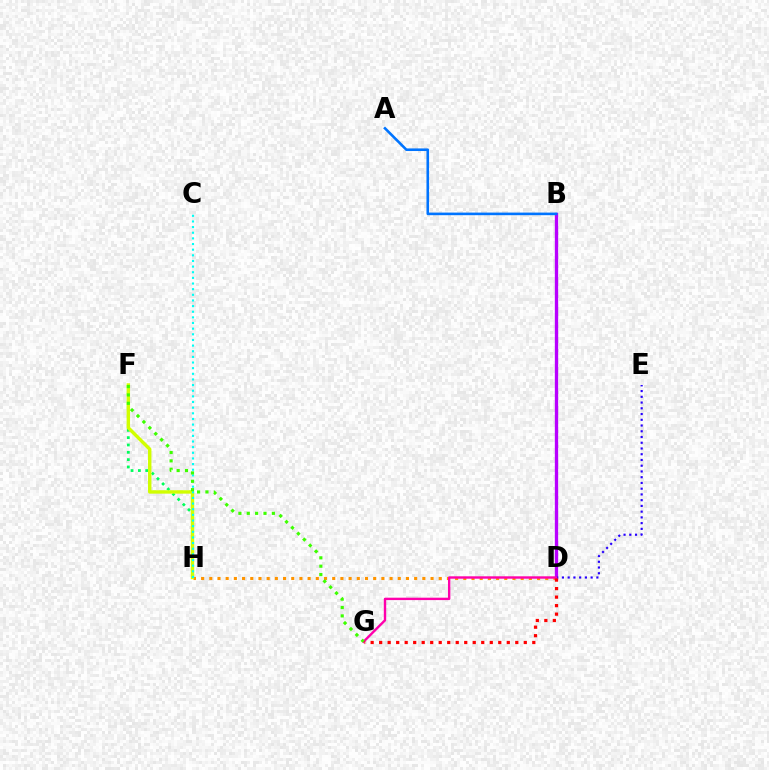{('F', 'H'): [{'color': '#00ff5c', 'line_style': 'dotted', 'thickness': 1.99}, {'color': '#d1ff00', 'line_style': 'solid', 'thickness': 2.46}], ('D', 'H'): [{'color': '#ff9400', 'line_style': 'dotted', 'thickness': 2.23}], ('B', 'D'): [{'color': '#b900ff', 'line_style': 'solid', 'thickness': 2.39}], ('D', 'E'): [{'color': '#2500ff', 'line_style': 'dotted', 'thickness': 1.56}], ('C', 'H'): [{'color': '#00fff6', 'line_style': 'dotted', 'thickness': 1.53}], ('D', 'G'): [{'color': '#ff00ac', 'line_style': 'solid', 'thickness': 1.72}, {'color': '#ff0000', 'line_style': 'dotted', 'thickness': 2.31}], ('F', 'G'): [{'color': '#3dff00', 'line_style': 'dotted', 'thickness': 2.27}], ('A', 'B'): [{'color': '#0074ff', 'line_style': 'solid', 'thickness': 1.87}]}